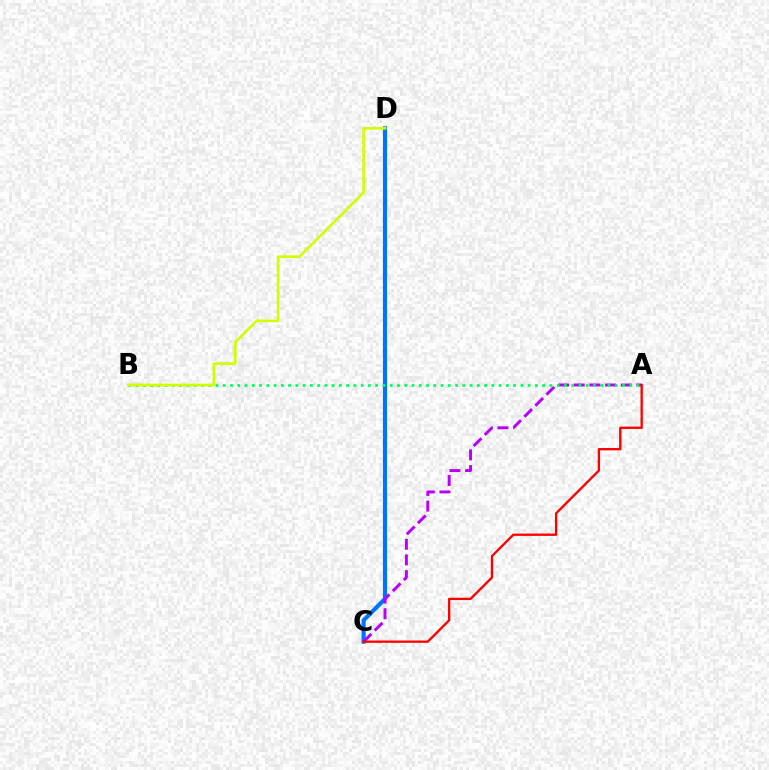{('C', 'D'): [{'color': '#0074ff', 'line_style': 'solid', 'thickness': 2.98}], ('A', 'C'): [{'color': '#b900ff', 'line_style': 'dashed', 'thickness': 2.13}, {'color': '#ff0000', 'line_style': 'solid', 'thickness': 1.67}], ('A', 'B'): [{'color': '#00ff5c', 'line_style': 'dotted', 'thickness': 1.97}], ('B', 'D'): [{'color': '#d1ff00', 'line_style': 'solid', 'thickness': 1.9}]}